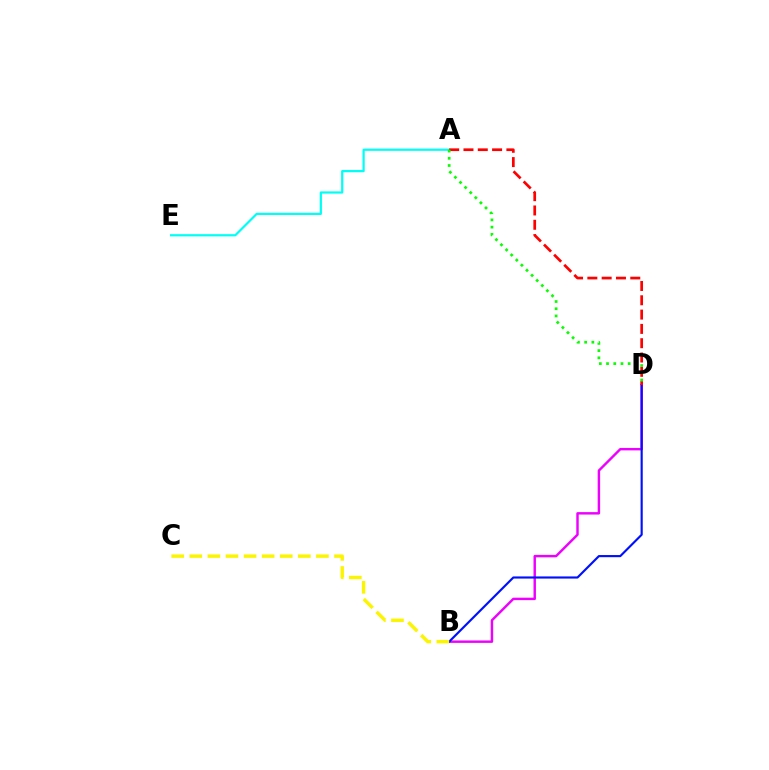{('B', 'D'): [{'color': '#ee00ff', 'line_style': 'solid', 'thickness': 1.76}, {'color': '#0010ff', 'line_style': 'solid', 'thickness': 1.55}], ('B', 'C'): [{'color': '#fcf500', 'line_style': 'dashed', 'thickness': 2.46}], ('A', 'E'): [{'color': '#00fff6', 'line_style': 'solid', 'thickness': 1.6}], ('A', 'D'): [{'color': '#ff0000', 'line_style': 'dashed', 'thickness': 1.94}, {'color': '#08ff00', 'line_style': 'dotted', 'thickness': 1.96}]}